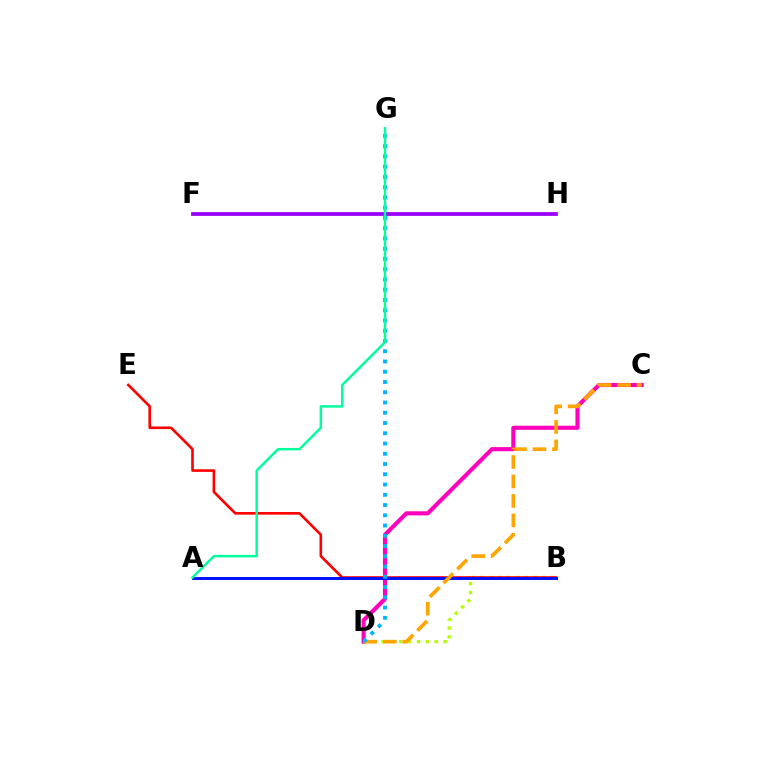{('C', 'D'): [{'color': '#ff00bd', 'line_style': 'solid', 'thickness': 2.96}, {'color': '#ffa500', 'line_style': 'dashed', 'thickness': 2.64}], ('B', 'D'): [{'color': '#b3ff00', 'line_style': 'dotted', 'thickness': 2.41}], ('B', 'E'): [{'color': '#ff0000', 'line_style': 'solid', 'thickness': 1.89}], ('A', 'B'): [{'color': '#0010ff', 'line_style': 'solid', 'thickness': 2.13}], ('F', 'H'): [{'color': '#08ff00', 'line_style': 'dashed', 'thickness': 1.73}, {'color': '#9b00ff', 'line_style': 'solid', 'thickness': 2.7}], ('D', 'G'): [{'color': '#00b5ff', 'line_style': 'dotted', 'thickness': 2.79}], ('A', 'G'): [{'color': '#00ff9d', 'line_style': 'solid', 'thickness': 1.78}]}